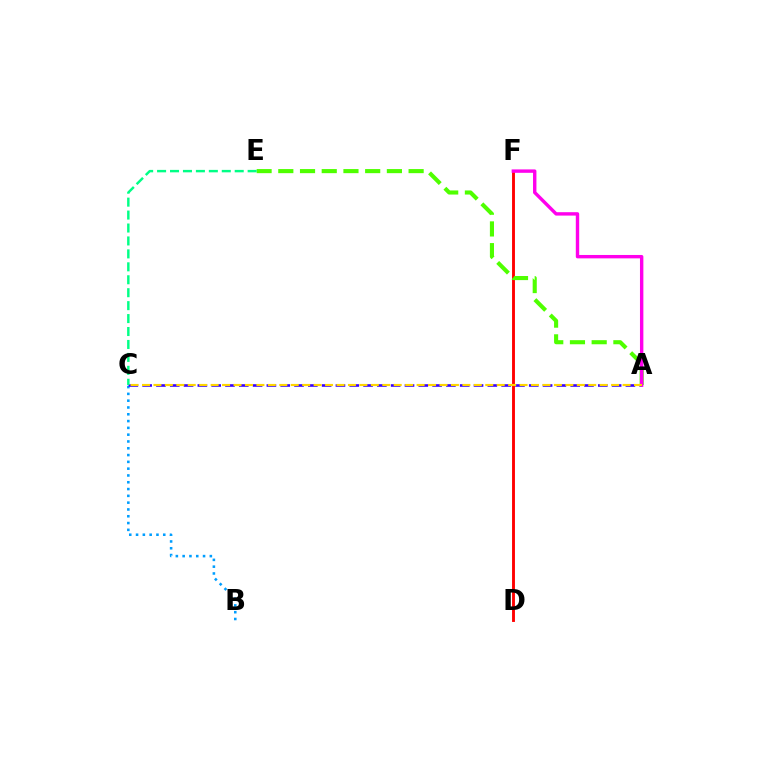{('D', 'F'): [{'color': '#ff0000', 'line_style': 'solid', 'thickness': 2.08}], ('B', 'C'): [{'color': '#009eff', 'line_style': 'dotted', 'thickness': 1.85}], ('A', 'E'): [{'color': '#4fff00', 'line_style': 'dashed', 'thickness': 2.95}], ('A', 'C'): [{'color': '#3700ff', 'line_style': 'dashed', 'thickness': 1.88}, {'color': '#ffd500', 'line_style': 'dashed', 'thickness': 1.55}], ('A', 'F'): [{'color': '#ff00ed', 'line_style': 'solid', 'thickness': 2.45}], ('C', 'E'): [{'color': '#00ff86', 'line_style': 'dashed', 'thickness': 1.76}]}